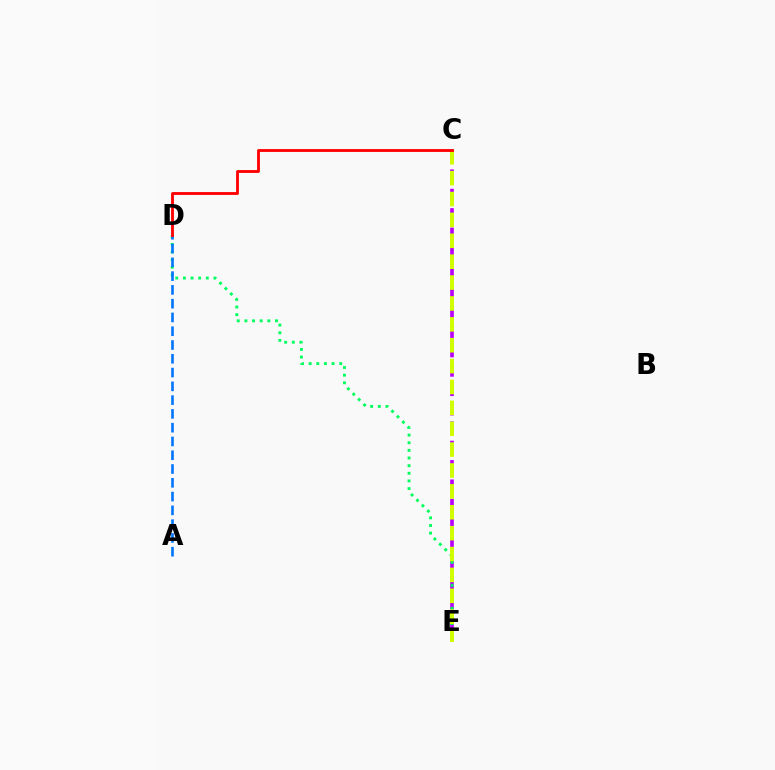{('C', 'E'): [{'color': '#b900ff', 'line_style': 'dashed', 'thickness': 2.63}, {'color': '#d1ff00', 'line_style': 'dashed', 'thickness': 2.84}], ('D', 'E'): [{'color': '#00ff5c', 'line_style': 'dotted', 'thickness': 2.08}], ('A', 'D'): [{'color': '#0074ff', 'line_style': 'dashed', 'thickness': 1.87}], ('C', 'D'): [{'color': '#ff0000', 'line_style': 'solid', 'thickness': 2.04}]}